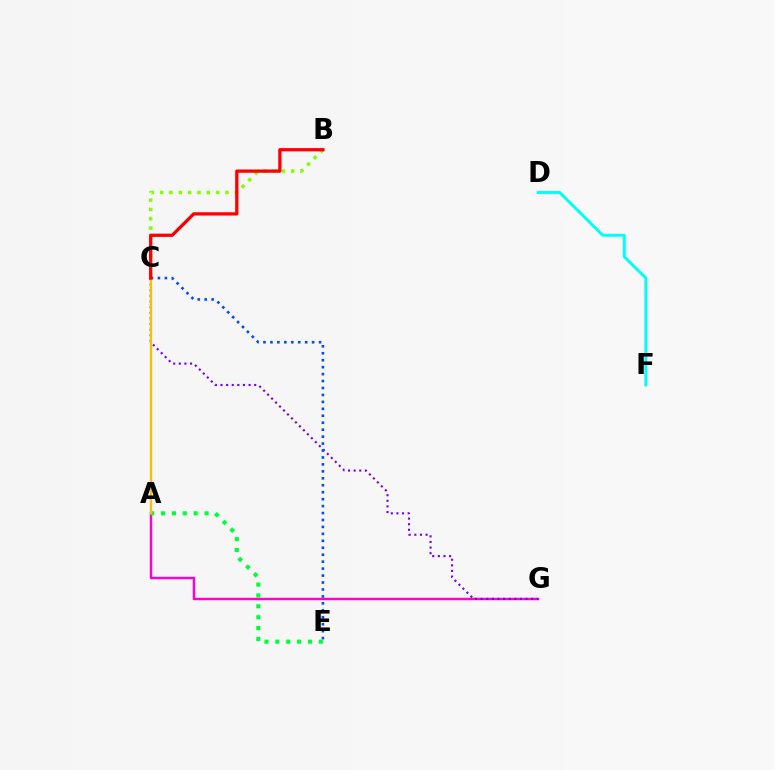{('A', 'G'): [{'color': '#ff00cf', 'line_style': 'solid', 'thickness': 1.77}], ('A', 'E'): [{'color': '#00ff39', 'line_style': 'dotted', 'thickness': 2.95}], ('C', 'G'): [{'color': '#7200ff', 'line_style': 'dotted', 'thickness': 1.53}], ('B', 'C'): [{'color': '#84ff00', 'line_style': 'dotted', 'thickness': 2.53}, {'color': '#ff0000', 'line_style': 'solid', 'thickness': 2.36}], ('D', 'F'): [{'color': '#00fff6', 'line_style': 'solid', 'thickness': 2.12}], ('C', 'E'): [{'color': '#004bff', 'line_style': 'dotted', 'thickness': 1.89}], ('A', 'C'): [{'color': '#ffbd00', 'line_style': 'solid', 'thickness': 1.68}]}